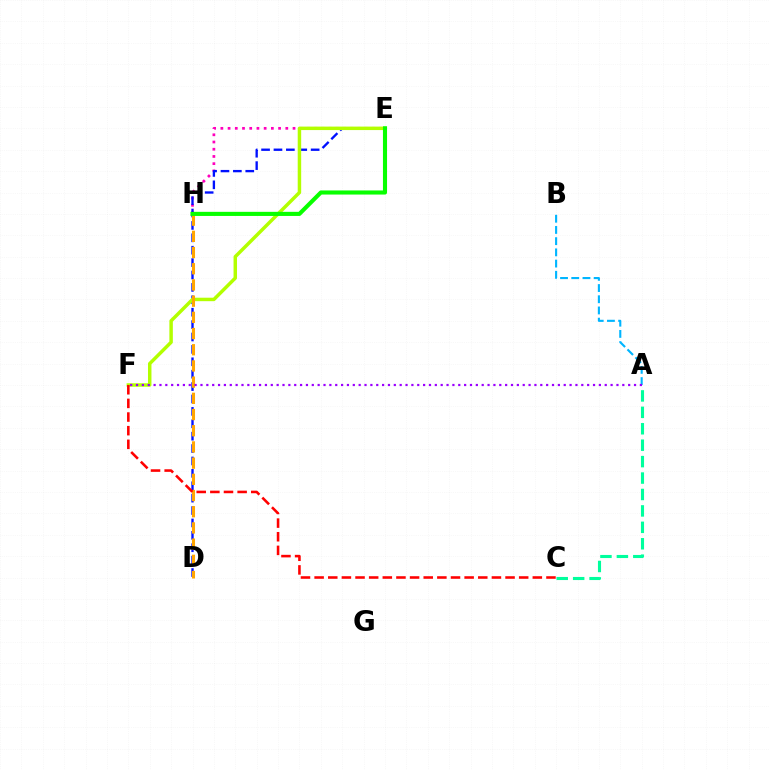{('E', 'H'): [{'color': '#ff00bd', 'line_style': 'dotted', 'thickness': 1.96}, {'color': '#08ff00', 'line_style': 'solid', 'thickness': 2.96}], ('D', 'E'): [{'color': '#0010ff', 'line_style': 'dashed', 'thickness': 1.68}], ('A', 'B'): [{'color': '#00b5ff', 'line_style': 'dashed', 'thickness': 1.52}], ('A', 'C'): [{'color': '#00ff9d', 'line_style': 'dashed', 'thickness': 2.23}], ('E', 'F'): [{'color': '#b3ff00', 'line_style': 'solid', 'thickness': 2.5}], ('D', 'H'): [{'color': '#ffa500', 'line_style': 'dashed', 'thickness': 2.2}], ('A', 'F'): [{'color': '#9b00ff', 'line_style': 'dotted', 'thickness': 1.59}], ('C', 'F'): [{'color': '#ff0000', 'line_style': 'dashed', 'thickness': 1.85}]}